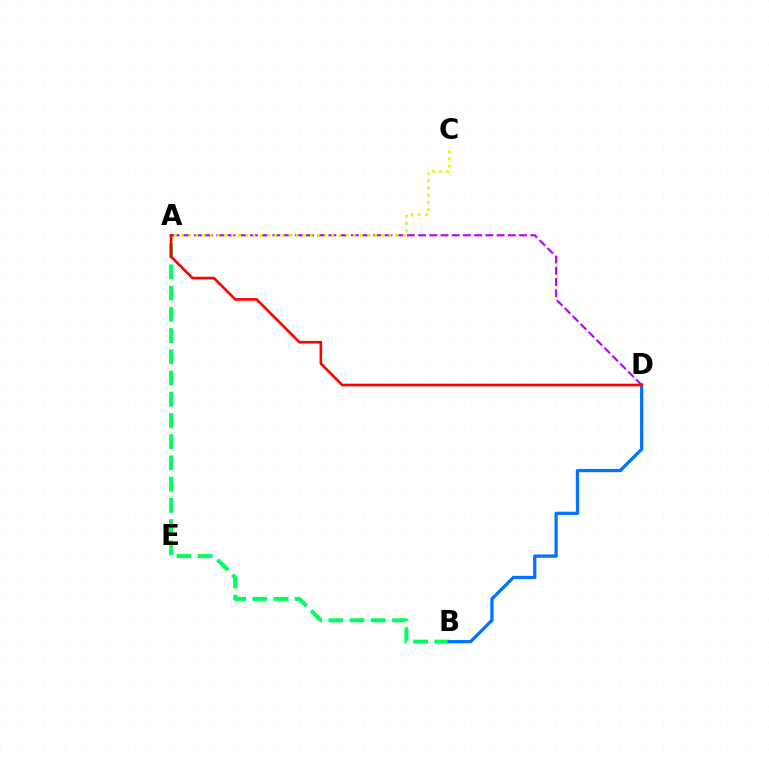{('A', 'B'): [{'color': '#00ff5c', 'line_style': 'dashed', 'thickness': 2.88}], ('A', 'D'): [{'color': '#b900ff', 'line_style': 'dashed', 'thickness': 1.52}, {'color': '#ff0000', 'line_style': 'solid', 'thickness': 1.89}], ('B', 'D'): [{'color': '#0074ff', 'line_style': 'solid', 'thickness': 2.36}], ('A', 'C'): [{'color': '#d1ff00', 'line_style': 'dotted', 'thickness': 1.94}]}